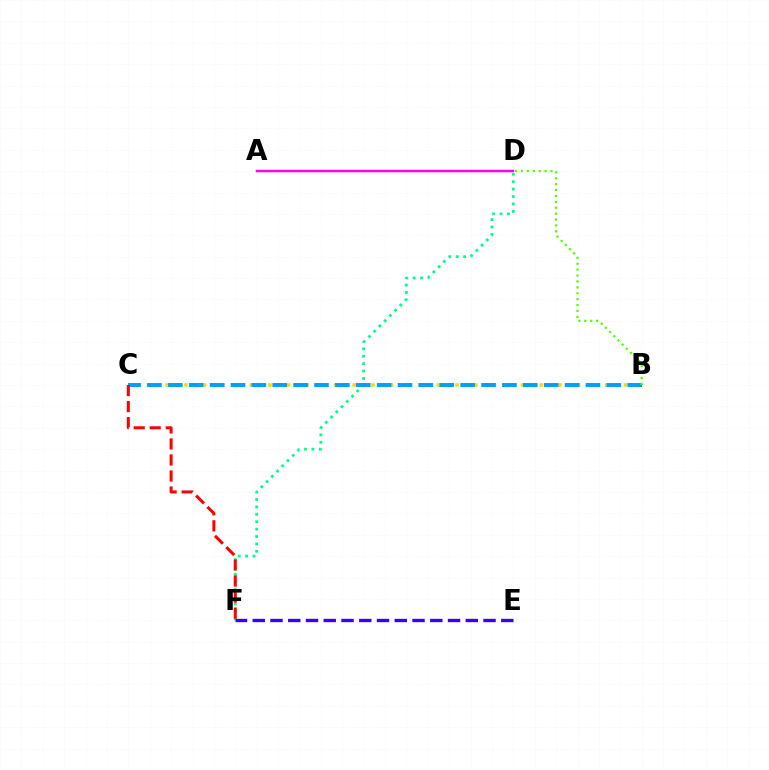{('B', 'C'): [{'color': '#ffd500', 'line_style': 'dotted', 'thickness': 2.54}, {'color': '#009eff', 'line_style': 'dashed', 'thickness': 2.84}], ('A', 'D'): [{'color': '#ff00ed', 'line_style': 'solid', 'thickness': 1.8}], ('D', 'F'): [{'color': '#00ff86', 'line_style': 'dotted', 'thickness': 2.01}], ('E', 'F'): [{'color': '#3700ff', 'line_style': 'dashed', 'thickness': 2.41}], ('C', 'F'): [{'color': '#ff0000', 'line_style': 'dashed', 'thickness': 2.18}], ('B', 'D'): [{'color': '#4fff00', 'line_style': 'dotted', 'thickness': 1.6}]}